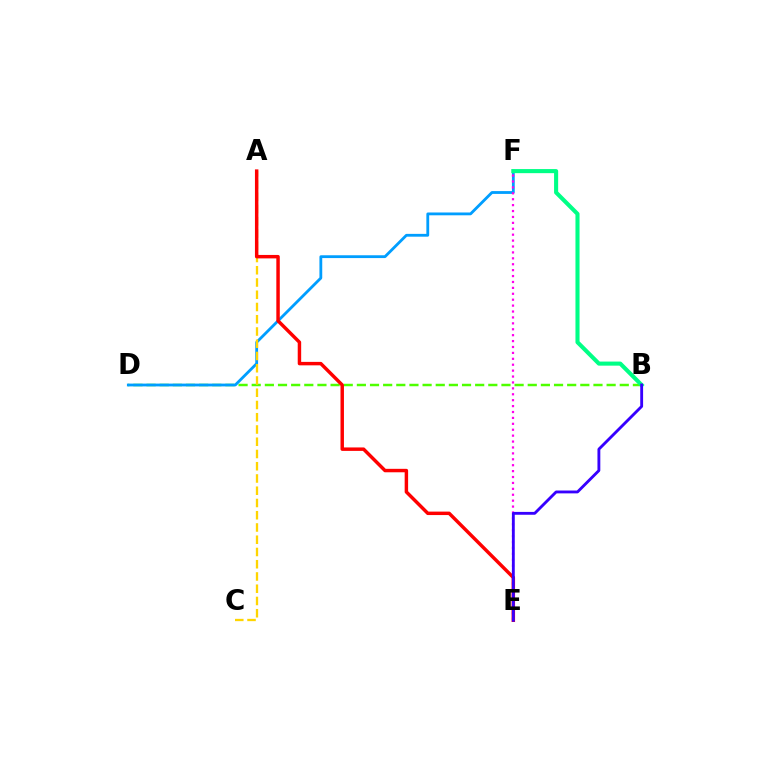{('B', 'D'): [{'color': '#4fff00', 'line_style': 'dashed', 'thickness': 1.79}], ('D', 'F'): [{'color': '#009eff', 'line_style': 'solid', 'thickness': 2.02}], ('A', 'C'): [{'color': '#ffd500', 'line_style': 'dashed', 'thickness': 1.66}], ('B', 'F'): [{'color': '#00ff86', 'line_style': 'solid', 'thickness': 2.94}], ('E', 'F'): [{'color': '#ff00ed', 'line_style': 'dotted', 'thickness': 1.61}], ('A', 'E'): [{'color': '#ff0000', 'line_style': 'solid', 'thickness': 2.49}], ('B', 'E'): [{'color': '#3700ff', 'line_style': 'solid', 'thickness': 2.05}]}